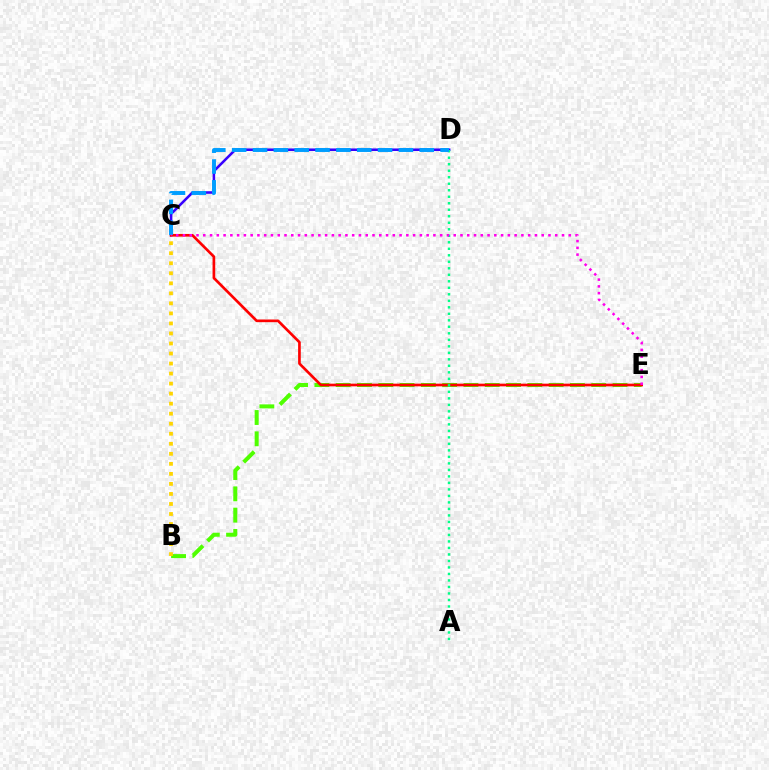{('B', 'E'): [{'color': '#4fff00', 'line_style': 'dashed', 'thickness': 2.89}], ('C', 'D'): [{'color': '#3700ff', 'line_style': 'solid', 'thickness': 1.83}, {'color': '#009eff', 'line_style': 'dashed', 'thickness': 2.83}], ('C', 'E'): [{'color': '#ff0000', 'line_style': 'solid', 'thickness': 1.93}, {'color': '#ff00ed', 'line_style': 'dotted', 'thickness': 1.84}], ('B', 'C'): [{'color': '#ffd500', 'line_style': 'dotted', 'thickness': 2.72}], ('A', 'D'): [{'color': '#00ff86', 'line_style': 'dotted', 'thickness': 1.77}]}